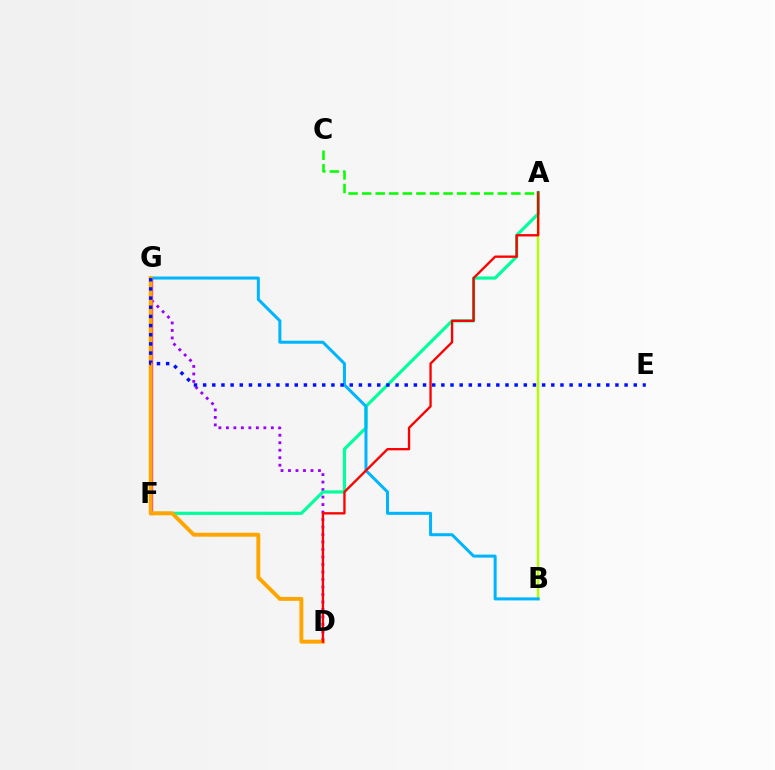{('A', 'B'): [{'color': '#b3ff00', 'line_style': 'solid', 'thickness': 1.78}], ('F', 'G'): [{'color': '#ff00bd', 'line_style': 'solid', 'thickness': 2.41}], ('D', 'G'): [{'color': '#9b00ff', 'line_style': 'dotted', 'thickness': 2.04}, {'color': '#ffa500', 'line_style': 'solid', 'thickness': 2.82}], ('A', 'F'): [{'color': '#00ff9d', 'line_style': 'solid', 'thickness': 2.3}], ('B', 'G'): [{'color': '#00b5ff', 'line_style': 'solid', 'thickness': 2.17}], ('A', 'D'): [{'color': '#ff0000', 'line_style': 'solid', 'thickness': 1.68}], ('E', 'G'): [{'color': '#0010ff', 'line_style': 'dotted', 'thickness': 2.49}], ('A', 'C'): [{'color': '#08ff00', 'line_style': 'dashed', 'thickness': 1.84}]}